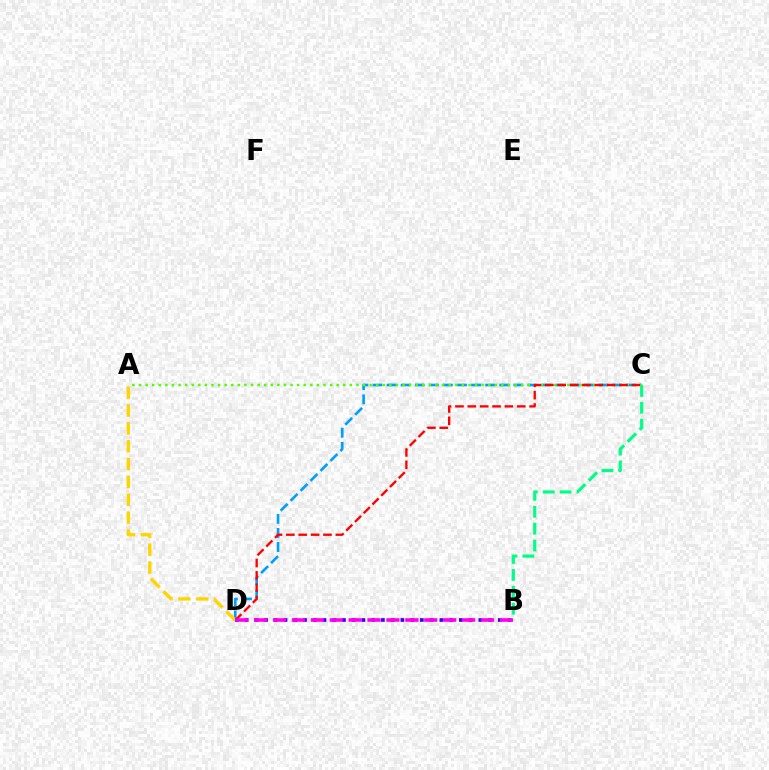{('C', 'D'): [{'color': '#009eff', 'line_style': 'dashed', 'thickness': 1.91}, {'color': '#ff0000', 'line_style': 'dashed', 'thickness': 1.68}], ('A', 'C'): [{'color': '#4fff00', 'line_style': 'dotted', 'thickness': 1.79}], ('A', 'D'): [{'color': '#ffd500', 'line_style': 'dashed', 'thickness': 2.42}], ('B', 'C'): [{'color': '#00ff86', 'line_style': 'dashed', 'thickness': 2.3}], ('B', 'D'): [{'color': '#3700ff', 'line_style': 'dotted', 'thickness': 2.65}, {'color': '#ff00ed', 'line_style': 'dashed', 'thickness': 2.57}]}